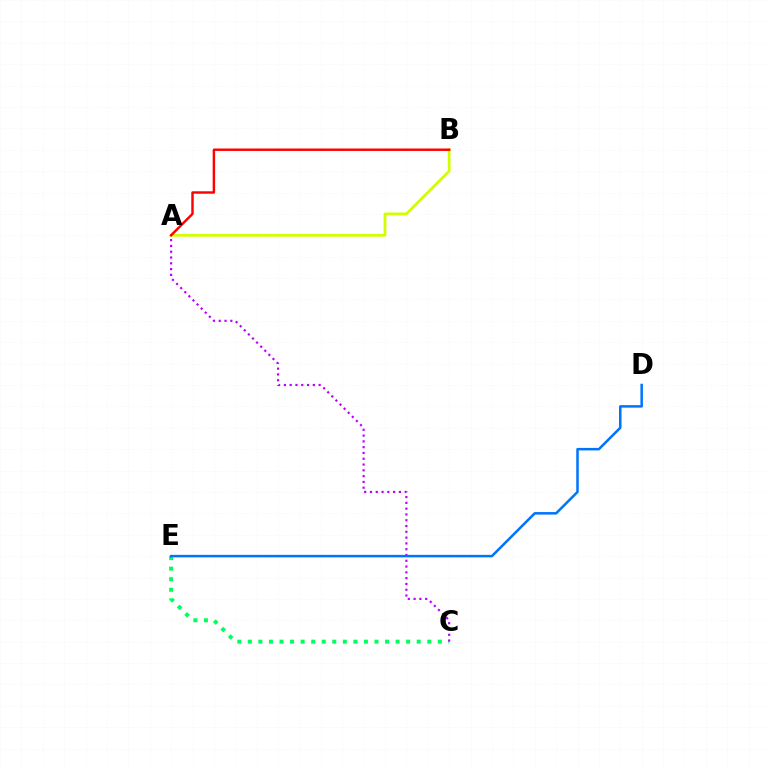{('C', 'E'): [{'color': '#00ff5c', 'line_style': 'dotted', 'thickness': 2.87}], ('A', 'B'): [{'color': '#d1ff00', 'line_style': 'solid', 'thickness': 1.99}, {'color': '#ff0000', 'line_style': 'solid', 'thickness': 1.75}], ('A', 'C'): [{'color': '#b900ff', 'line_style': 'dotted', 'thickness': 1.57}], ('D', 'E'): [{'color': '#0074ff', 'line_style': 'solid', 'thickness': 1.81}]}